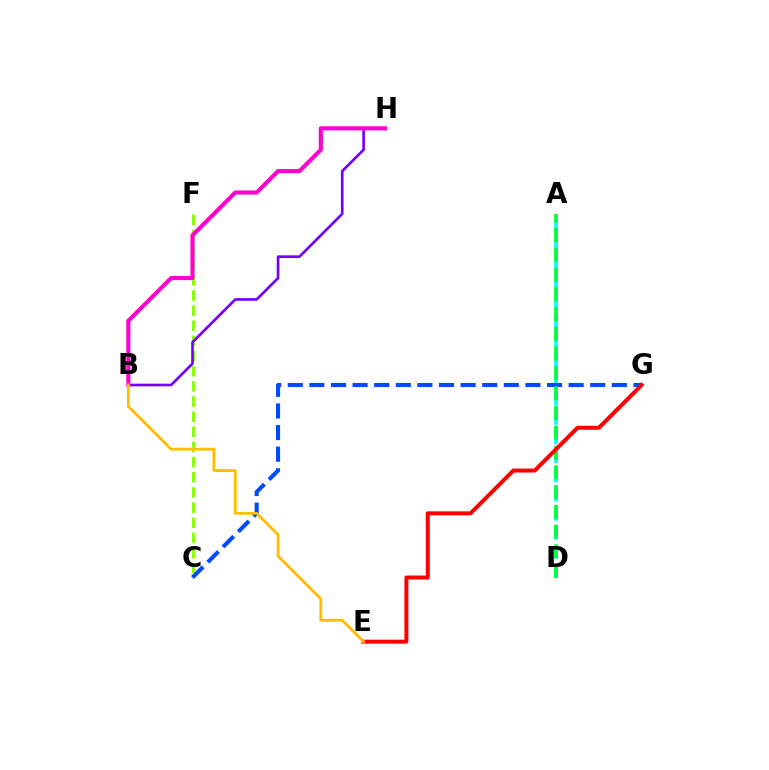{('A', 'D'): [{'color': '#00fff6', 'line_style': 'dashed', 'thickness': 2.6}, {'color': '#00ff39', 'line_style': 'dashed', 'thickness': 2.68}], ('C', 'F'): [{'color': '#84ff00', 'line_style': 'dashed', 'thickness': 2.06}], ('C', 'G'): [{'color': '#004bff', 'line_style': 'dashed', 'thickness': 2.93}], ('B', 'H'): [{'color': '#7200ff', 'line_style': 'solid', 'thickness': 1.91}, {'color': '#ff00cf', 'line_style': 'solid', 'thickness': 2.95}], ('E', 'G'): [{'color': '#ff0000', 'line_style': 'solid', 'thickness': 2.87}], ('B', 'E'): [{'color': '#ffbd00', 'line_style': 'solid', 'thickness': 2.02}]}